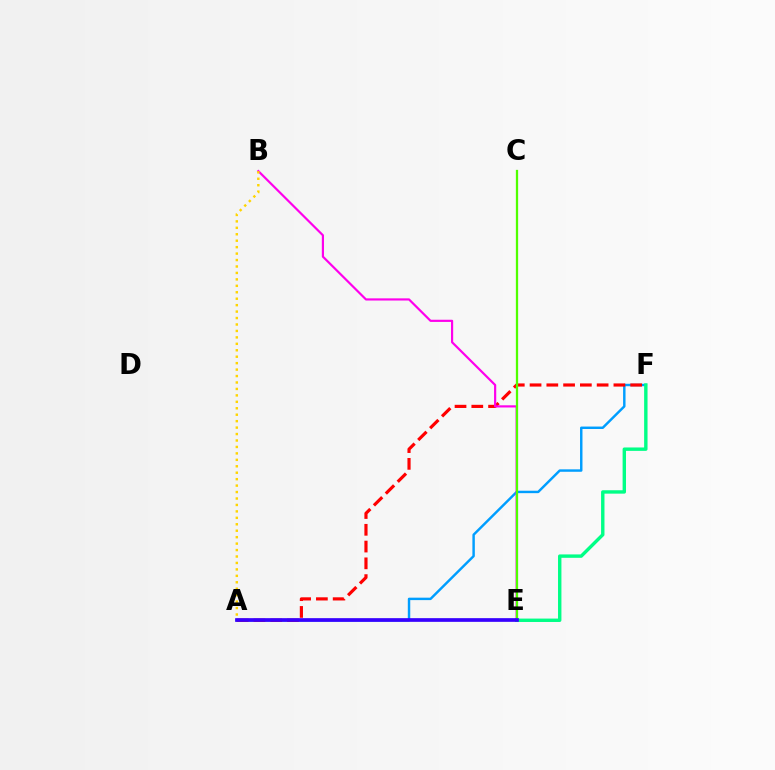{('A', 'F'): [{'color': '#009eff', 'line_style': 'solid', 'thickness': 1.76}, {'color': '#ff0000', 'line_style': 'dashed', 'thickness': 2.28}], ('B', 'E'): [{'color': '#ff00ed', 'line_style': 'solid', 'thickness': 1.57}], ('C', 'E'): [{'color': '#4fff00', 'line_style': 'solid', 'thickness': 1.63}], ('E', 'F'): [{'color': '#00ff86', 'line_style': 'solid', 'thickness': 2.45}], ('A', 'B'): [{'color': '#ffd500', 'line_style': 'dotted', 'thickness': 1.75}], ('A', 'E'): [{'color': '#3700ff', 'line_style': 'solid', 'thickness': 2.65}]}